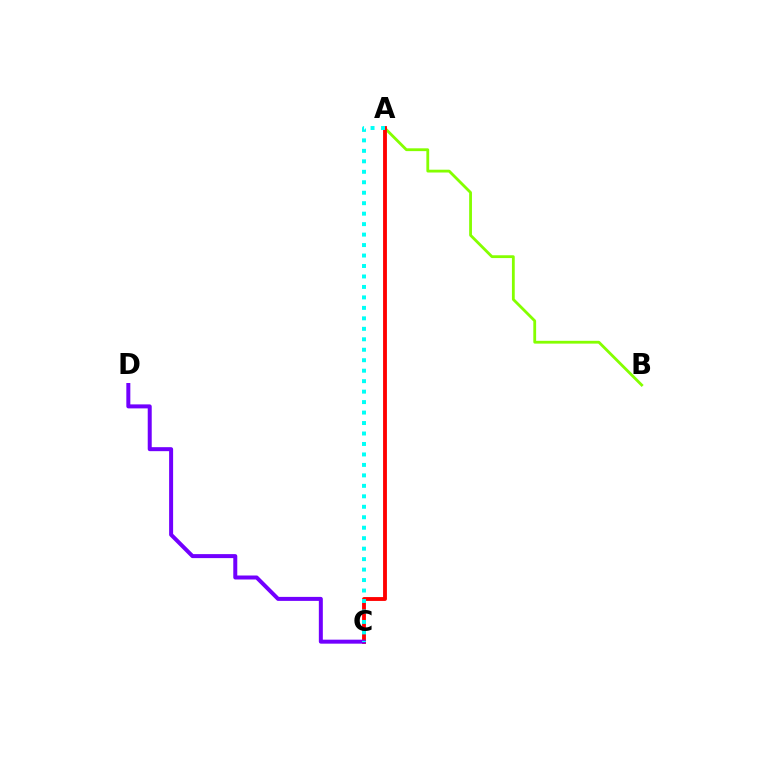{('A', 'B'): [{'color': '#84ff00', 'line_style': 'solid', 'thickness': 2.02}], ('A', 'C'): [{'color': '#ff0000', 'line_style': 'solid', 'thickness': 2.77}, {'color': '#00fff6', 'line_style': 'dotted', 'thickness': 2.84}], ('C', 'D'): [{'color': '#7200ff', 'line_style': 'solid', 'thickness': 2.88}]}